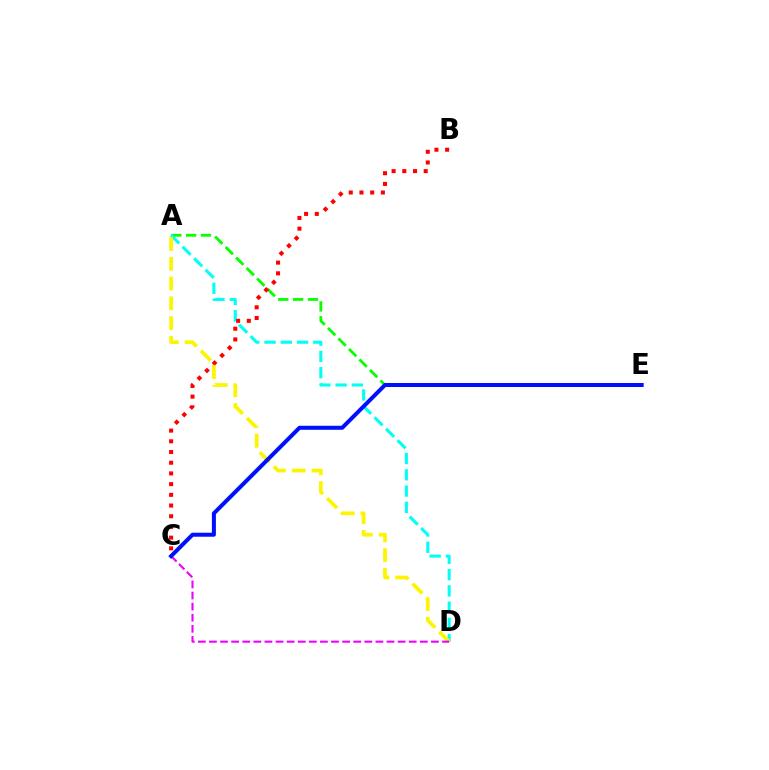{('A', 'E'): [{'color': '#08ff00', 'line_style': 'dashed', 'thickness': 2.02}], ('A', 'D'): [{'color': '#00fff6', 'line_style': 'dashed', 'thickness': 2.21}, {'color': '#fcf500', 'line_style': 'dashed', 'thickness': 2.69}], ('B', 'C'): [{'color': '#ff0000', 'line_style': 'dotted', 'thickness': 2.91}], ('C', 'D'): [{'color': '#ee00ff', 'line_style': 'dashed', 'thickness': 1.51}], ('C', 'E'): [{'color': '#0010ff', 'line_style': 'solid', 'thickness': 2.89}]}